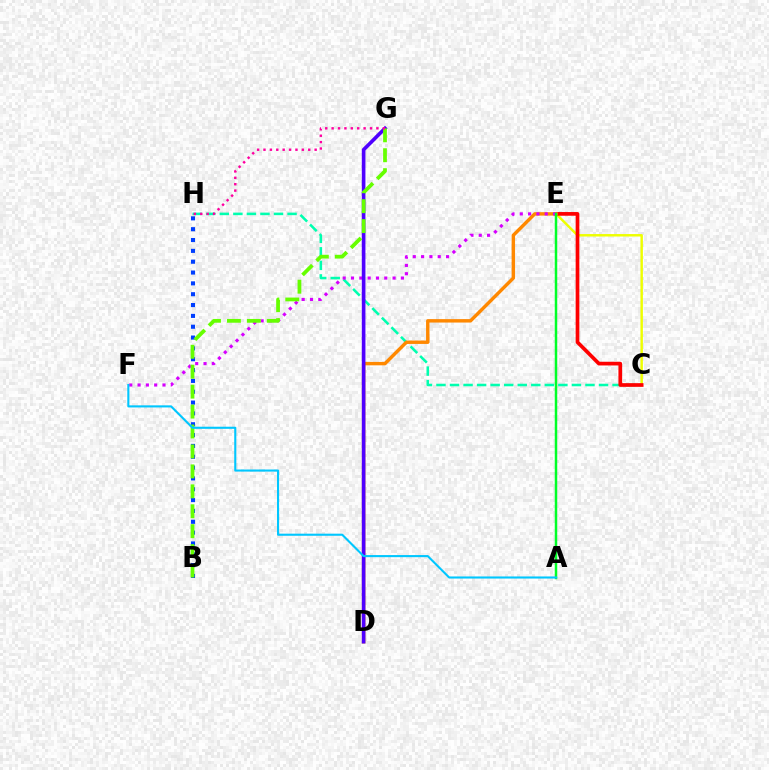{('C', 'H'): [{'color': '#00ffaf', 'line_style': 'dashed', 'thickness': 1.84}], ('C', 'E'): [{'color': '#eeff00', 'line_style': 'solid', 'thickness': 1.76}, {'color': '#ff0000', 'line_style': 'solid', 'thickness': 2.66}], ('D', 'E'): [{'color': '#ff8800', 'line_style': 'solid', 'thickness': 2.47}], ('B', 'H'): [{'color': '#003fff', 'line_style': 'dotted', 'thickness': 2.94}], ('E', 'F'): [{'color': '#d600ff', 'line_style': 'dotted', 'thickness': 2.26}], ('D', 'G'): [{'color': '#4f00ff', 'line_style': 'solid', 'thickness': 2.61}], ('B', 'G'): [{'color': '#66ff00', 'line_style': 'dashed', 'thickness': 2.71}], ('A', 'E'): [{'color': '#00ff27', 'line_style': 'solid', 'thickness': 1.79}], ('A', 'F'): [{'color': '#00c7ff', 'line_style': 'solid', 'thickness': 1.51}], ('G', 'H'): [{'color': '#ff00a0', 'line_style': 'dotted', 'thickness': 1.74}]}